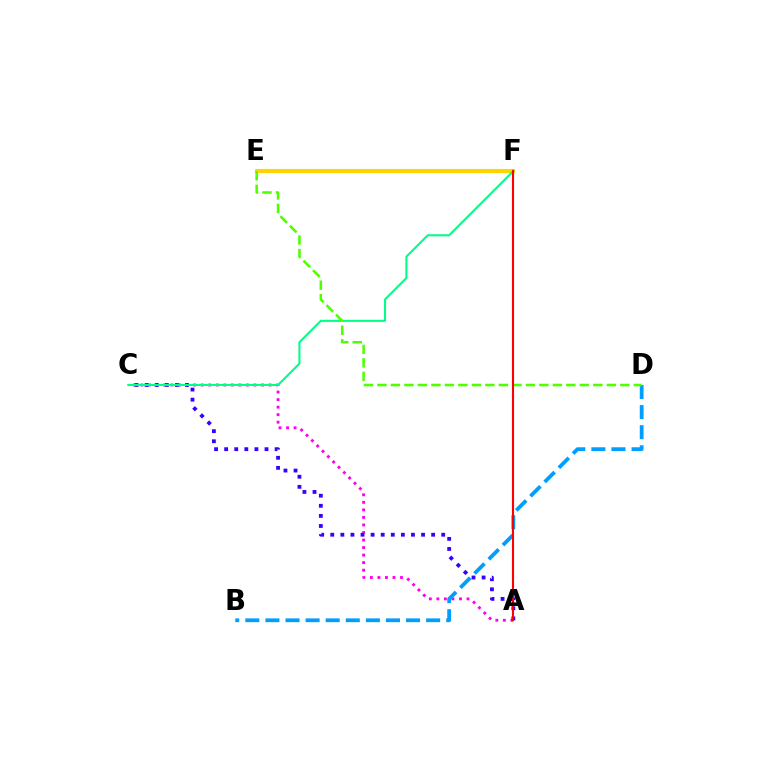{('A', 'C'): [{'color': '#ff00ed', 'line_style': 'dotted', 'thickness': 2.05}, {'color': '#3700ff', 'line_style': 'dotted', 'thickness': 2.74}], ('B', 'D'): [{'color': '#009eff', 'line_style': 'dashed', 'thickness': 2.73}], ('E', 'F'): [{'color': '#ffd500', 'line_style': 'solid', 'thickness': 2.96}], ('C', 'F'): [{'color': '#00ff86', 'line_style': 'solid', 'thickness': 1.5}], ('D', 'E'): [{'color': '#4fff00', 'line_style': 'dashed', 'thickness': 1.83}], ('A', 'F'): [{'color': '#ff0000', 'line_style': 'solid', 'thickness': 1.52}]}